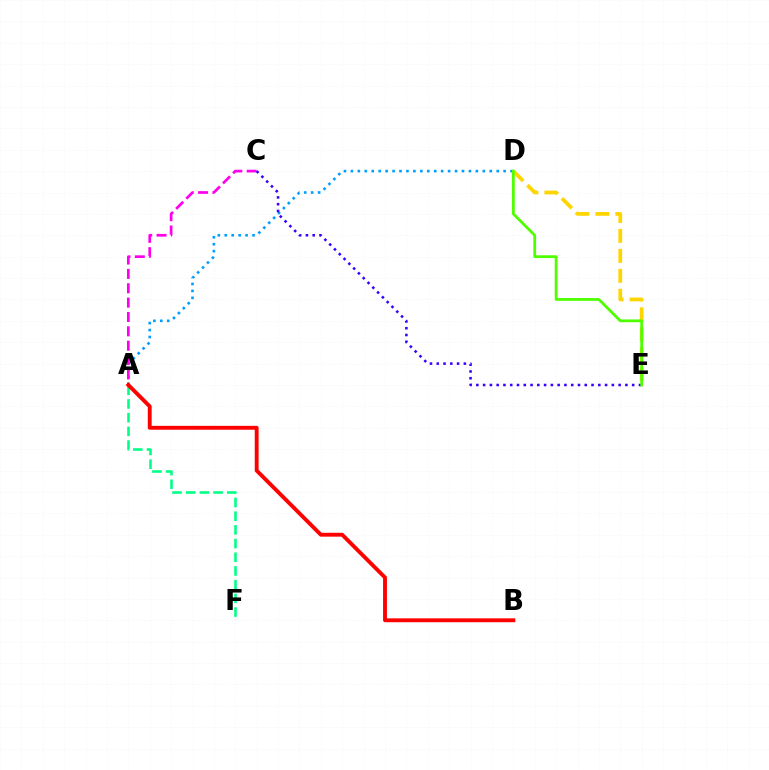{('A', 'D'): [{'color': '#009eff', 'line_style': 'dotted', 'thickness': 1.89}], ('A', 'C'): [{'color': '#ff00ed', 'line_style': 'dashed', 'thickness': 1.95}], ('C', 'E'): [{'color': '#3700ff', 'line_style': 'dotted', 'thickness': 1.84}], ('D', 'E'): [{'color': '#ffd500', 'line_style': 'dashed', 'thickness': 2.71}, {'color': '#4fff00', 'line_style': 'solid', 'thickness': 2.01}], ('A', 'F'): [{'color': '#00ff86', 'line_style': 'dashed', 'thickness': 1.86}], ('A', 'B'): [{'color': '#ff0000', 'line_style': 'solid', 'thickness': 2.78}]}